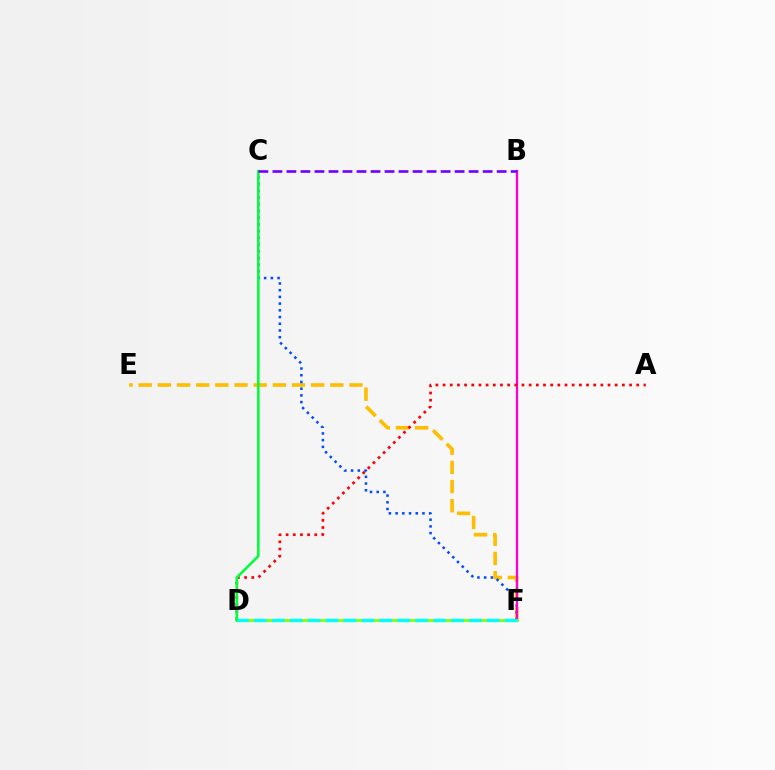{('E', 'F'): [{'color': '#ffbd00', 'line_style': 'dashed', 'thickness': 2.6}], ('C', 'F'): [{'color': '#004bff', 'line_style': 'dotted', 'thickness': 1.82}], ('B', 'F'): [{'color': '#ff00cf', 'line_style': 'solid', 'thickness': 1.66}], ('A', 'D'): [{'color': '#ff0000', 'line_style': 'dotted', 'thickness': 1.95}], ('D', 'F'): [{'color': '#84ff00', 'line_style': 'solid', 'thickness': 2.04}, {'color': '#00fff6', 'line_style': 'dashed', 'thickness': 2.43}], ('C', 'D'): [{'color': '#00ff39', 'line_style': 'solid', 'thickness': 1.86}], ('B', 'C'): [{'color': '#7200ff', 'line_style': 'dashed', 'thickness': 1.9}]}